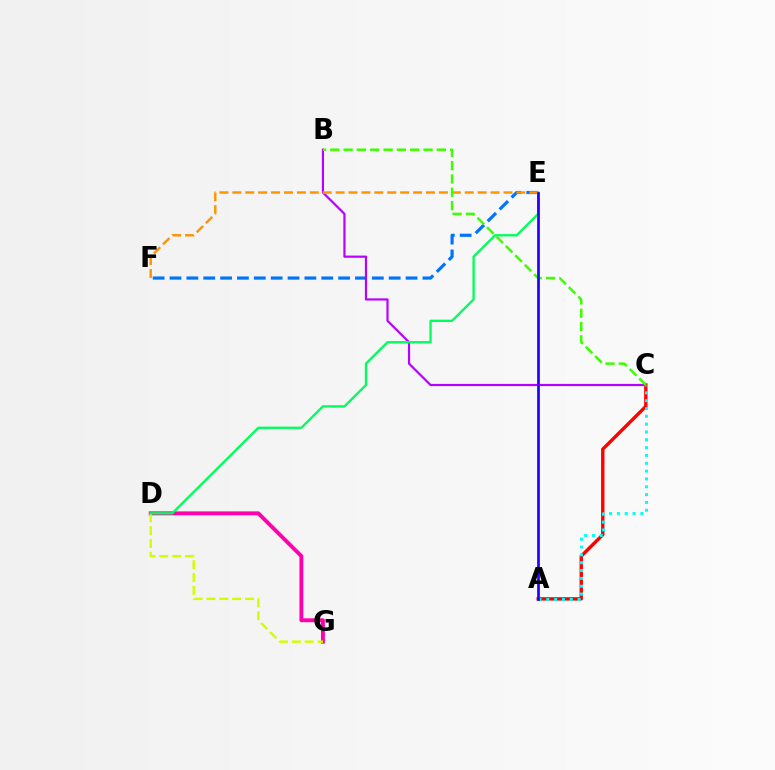{('D', 'G'): [{'color': '#ff00ac', 'line_style': 'solid', 'thickness': 2.81}, {'color': '#d1ff00', 'line_style': 'dashed', 'thickness': 1.75}], ('E', 'F'): [{'color': '#0074ff', 'line_style': 'dashed', 'thickness': 2.29}, {'color': '#ff9400', 'line_style': 'dashed', 'thickness': 1.75}], ('B', 'C'): [{'color': '#b900ff', 'line_style': 'solid', 'thickness': 1.57}, {'color': '#3dff00', 'line_style': 'dashed', 'thickness': 1.81}], ('A', 'C'): [{'color': '#ff0000', 'line_style': 'solid', 'thickness': 2.44}, {'color': '#00fff6', 'line_style': 'dotted', 'thickness': 2.13}], ('D', 'E'): [{'color': '#00ff5c', 'line_style': 'solid', 'thickness': 1.68}], ('A', 'E'): [{'color': '#2500ff', 'line_style': 'solid', 'thickness': 1.95}]}